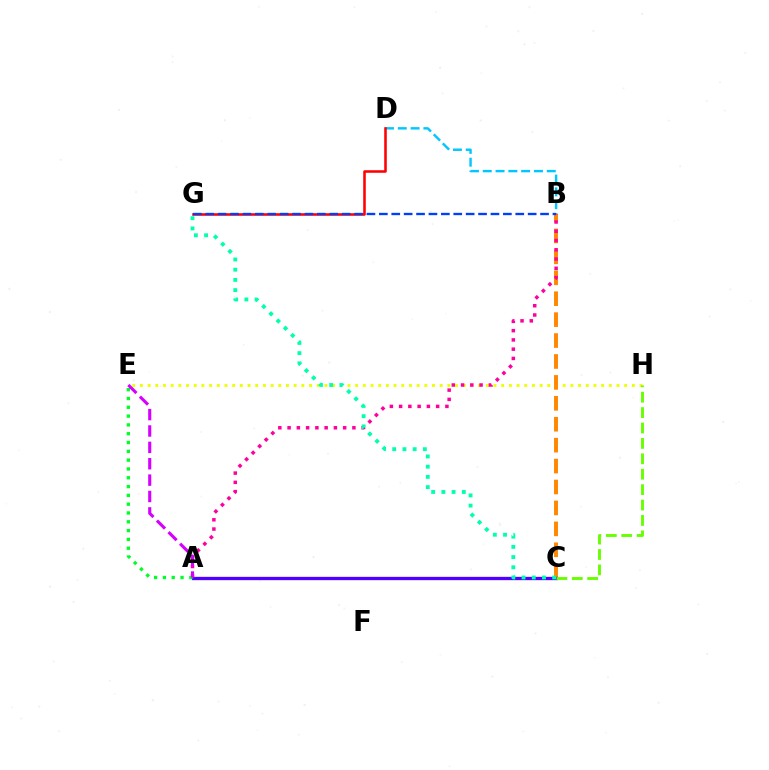{('E', 'H'): [{'color': '#eeff00', 'line_style': 'dotted', 'thickness': 2.09}], ('B', 'D'): [{'color': '#00c7ff', 'line_style': 'dashed', 'thickness': 1.74}], ('B', 'C'): [{'color': '#ff8800', 'line_style': 'dashed', 'thickness': 2.84}], ('A', 'C'): [{'color': '#4f00ff', 'line_style': 'solid', 'thickness': 2.38}], ('A', 'B'): [{'color': '#ff00a0', 'line_style': 'dotted', 'thickness': 2.52}], ('D', 'G'): [{'color': '#ff0000', 'line_style': 'solid', 'thickness': 1.83}], ('B', 'G'): [{'color': '#003fff', 'line_style': 'dashed', 'thickness': 1.68}], ('A', 'E'): [{'color': '#00ff27', 'line_style': 'dotted', 'thickness': 2.39}, {'color': '#d600ff', 'line_style': 'dashed', 'thickness': 2.22}], ('C', 'H'): [{'color': '#66ff00', 'line_style': 'dashed', 'thickness': 2.09}], ('C', 'G'): [{'color': '#00ffaf', 'line_style': 'dotted', 'thickness': 2.78}]}